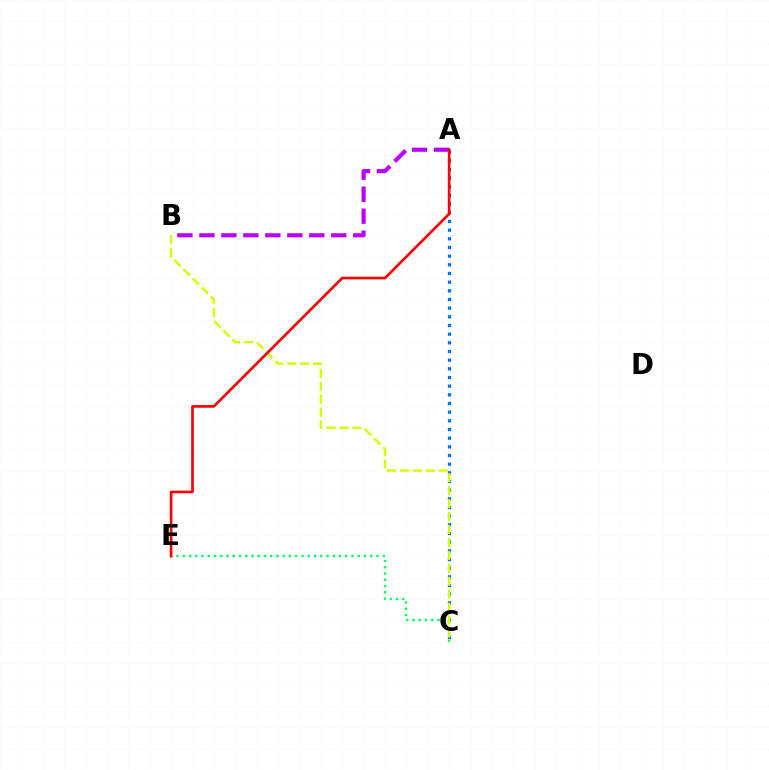{('C', 'E'): [{'color': '#00ff5c', 'line_style': 'dotted', 'thickness': 1.7}], ('A', 'C'): [{'color': '#0074ff', 'line_style': 'dotted', 'thickness': 2.35}], ('A', 'B'): [{'color': '#b900ff', 'line_style': 'dashed', 'thickness': 2.98}], ('B', 'C'): [{'color': '#d1ff00', 'line_style': 'dashed', 'thickness': 1.76}], ('A', 'E'): [{'color': '#ff0000', 'line_style': 'solid', 'thickness': 1.92}]}